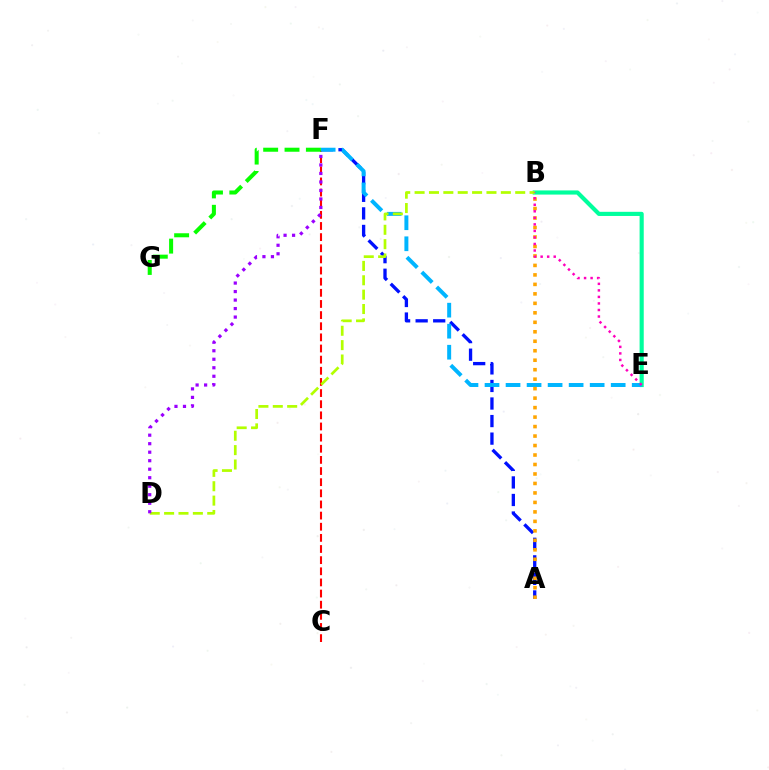{('A', 'F'): [{'color': '#0010ff', 'line_style': 'dashed', 'thickness': 2.38}], ('B', 'E'): [{'color': '#00ff9d', 'line_style': 'solid', 'thickness': 2.99}, {'color': '#ff00bd', 'line_style': 'dotted', 'thickness': 1.78}], ('C', 'F'): [{'color': '#ff0000', 'line_style': 'dashed', 'thickness': 1.51}], ('E', 'F'): [{'color': '#00b5ff', 'line_style': 'dashed', 'thickness': 2.86}], ('B', 'D'): [{'color': '#b3ff00', 'line_style': 'dashed', 'thickness': 1.95}], ('A', 'B'): [{'color': '#ffa500', 'line_style': 'dotted', 'thickness': 2.58}], ('D', 'F'): [{'color': '#9b00ff', 'line_style': 'dotted', 'thickness': 2.31}], ('F', 'G'): [{'color': '#08ff00', 'line_style': 'dashed', 'thickness': 2.9}]}